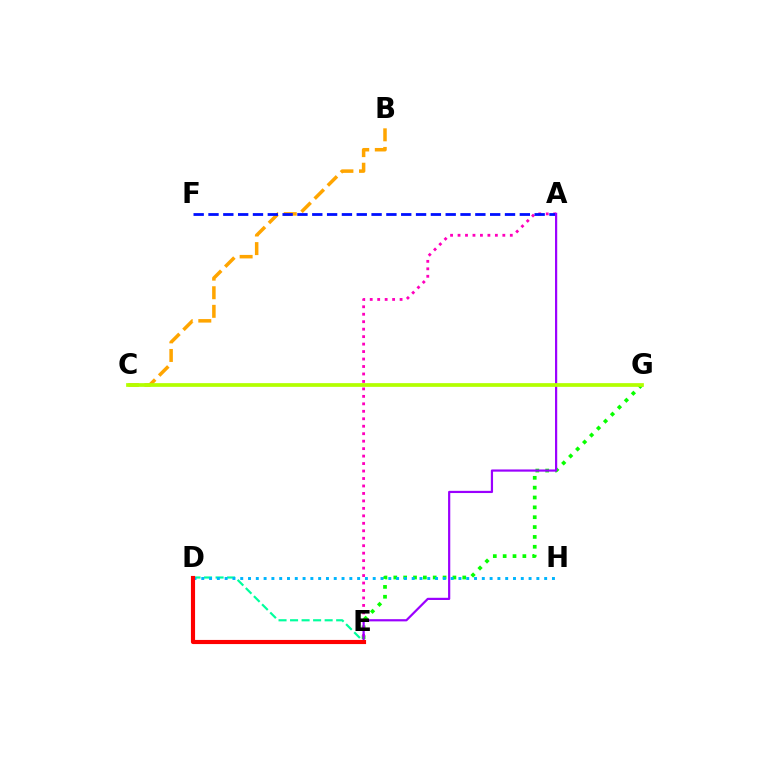{('D', 'E'): [{'color': '#00ff9d', 'line_style': 'dashed', 'thickness': 1.57}, {'color': '#ff0000', 'line_style': 'solid', 'thickness': 2.97}], ('E', 'G'): [{'color': '#08ff00', 'line_style': 'dotted', 'thickness': 2.68}], ('A', 'E'): [{'color': '#ff00bd', 'line_style': 'dotted', 'thickness': 2.03}, {'color': '#9b00ff', 'line_style': 'solid', 'thickness': 1.58}], ('B', 'C'): [{'color': '#ffa500', 'line_style': 'dashed', 'thickness': 2.53}], ('A', 'F'): [{'color': '#0010ff', 'line_style': 'dashed', 'thickness': 2.01}], ('D', 'H'): [{'color': '#00b5ff', 'line_style': 'dotted', 'thickness': 2.12}], ('C', 'G'): [{'color': '#b3ff00', 'line_style': 'solid', 'thickness': 2.68}]}